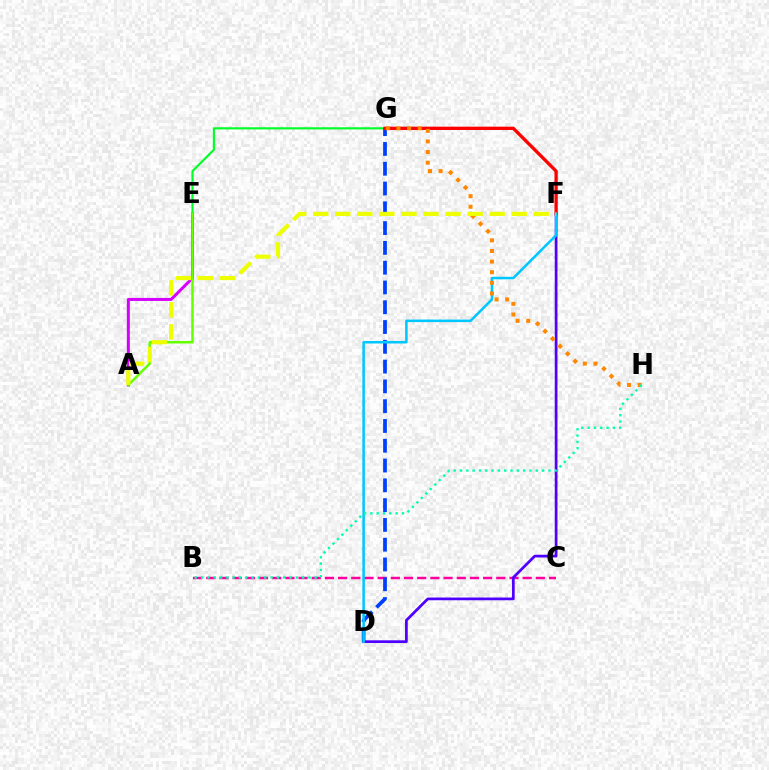{('B', 'C'): [{'color': '#ff00a0', 'line_style': 'dashed', 'thickness': 1.79}], ('A', 'E'): [{'color': '#d600ff', 'line_style': 'solid', 'thickness': 2.17}, {'color': '#66ff00', 'line_style': 'solid', 'thickness': 1.8}], ('D', 'F'): [{'color': '#4f00ff', 'line_style': 'solid', 'thickness': 1.96}, {'color': '#00c7ff', 'line_style': 'solid', 'thickness': 1.83}], ('E', 'G'): [{'color': '#00ff27', 'line_style': 'solid', 'thickness': 1.55}], ('D', 'G'): [{'color': '#003fff', 'line_style': 'dashed', 'thickness': 2.69}], ('F', 'G'): [{'color': '#ff0000', 'line_style': 'solid', 'thickness': 2.38}], ('G', 'H'): [{'color': '#ff8800', 'line_style': 'dotted', 'thickness': 2.88}], ('A', 'F'): [{'color': '#eeff00', 'line_style': 'dashed', 'thickness': 3.0}], ('B', 'H'): [{'color': '#00ffaf', 'line_style': 'dotted', 'thickness': 1.72}]}